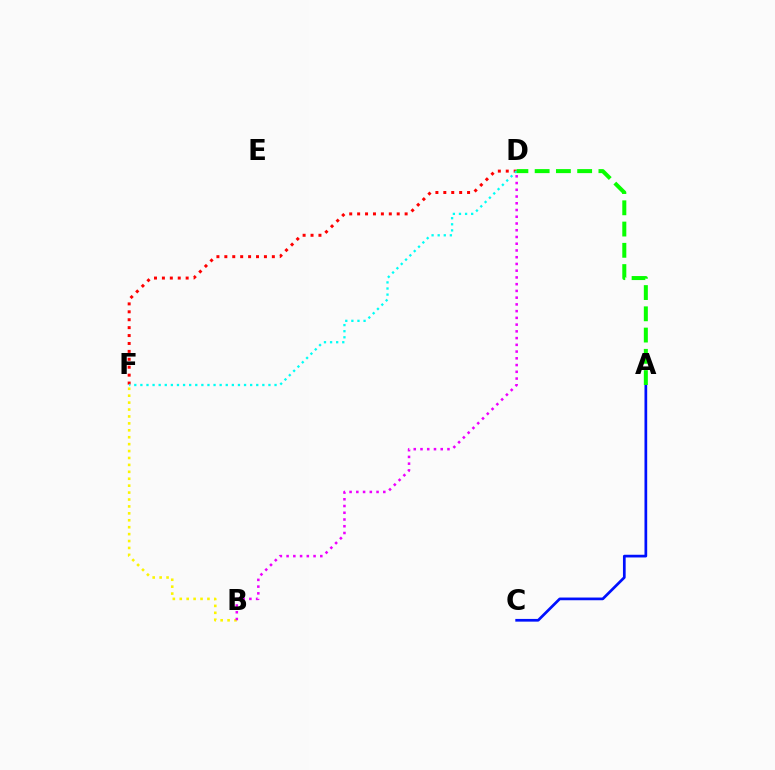{('D', 'F'): [{'color': '#ff0000', 'line_style': 'dotted', 'thickness': 2.15}, {'color': '#00fff6', 'line_style': 'dotted', 'thickness': 1.66}], ('A', 'C'): [{'color': '#0010ff', 'line_style': 'solid', 'thickness': 1.95}], ('B', 'F'): [{'color': '#fcf500', 'line_style': 'dotted', 'thickness': 1.88}], ('B', 'D'): [{'color': '#ee00ff', 'line_style': 'dotted', 'thickness': 1.83}], ('A', 'D'): [{'color': '#08ff00', 'line_style': 'dashed', 'thickness': 2.89}]}